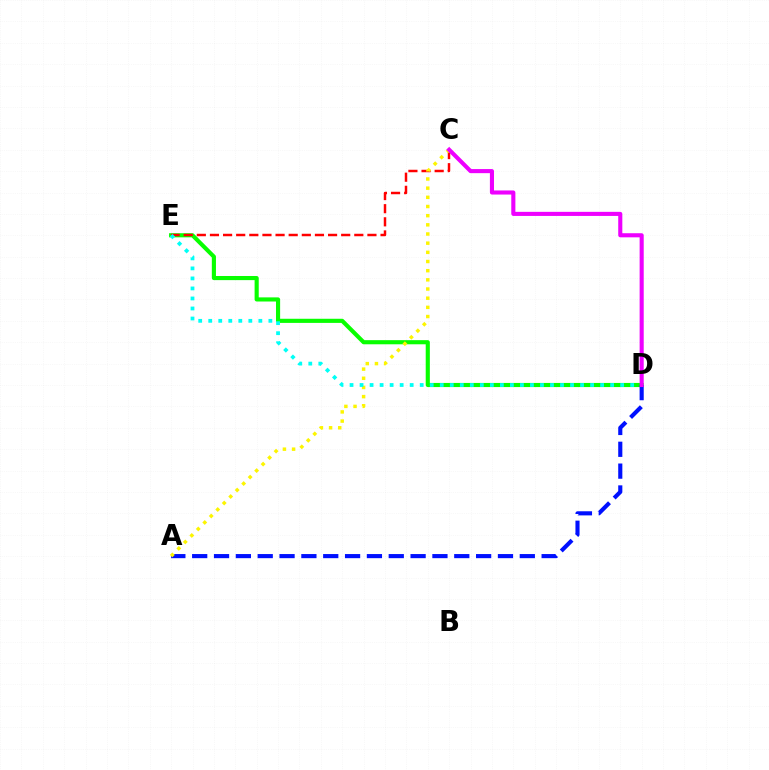{('D', 'E'): [{'color': '#08ff00', 'line_style': 'solid', 'thickness': 2.97}, {'color': '#00fff6', 'line_style': 'dotted', 'thickness': 2.72}], ('C', 'E'): [{'color': '#ff0000', 'line_style': 'dashed', 'thickness': 1.78}], ('A', 'D'): [{'color': '#0010ff', 'line_style': 'dashed', 'thickness': 2.97}], ('A', 'C'): [{'color': '#fcf500', 'line_style': 'dotted', 'thickness': 2.49}], ('C', 'D'): [{'color': '#ee00ff', 'line_style': 'solid', 'thickness': 2.95}]}